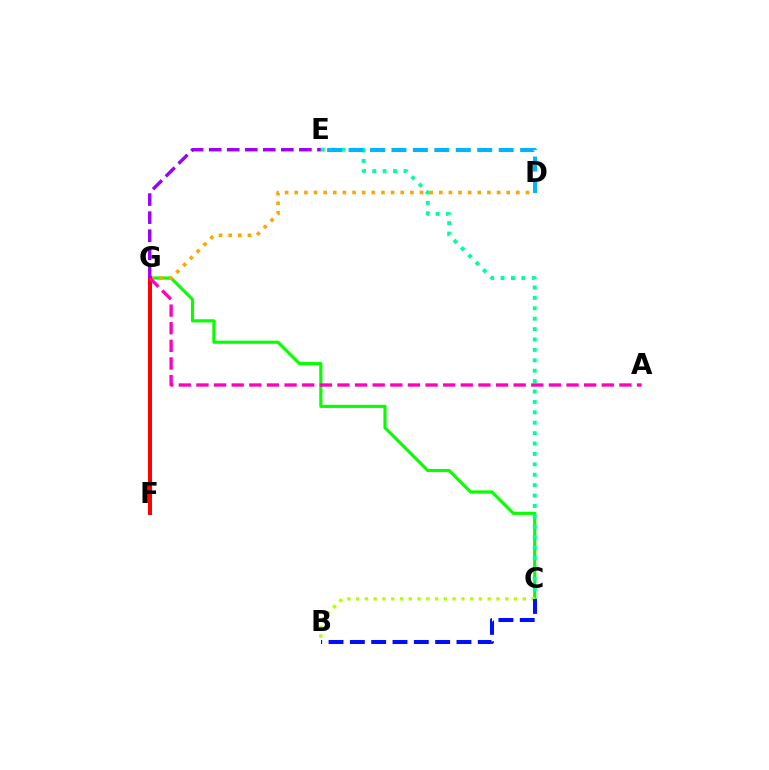{('C', 'G'): [{'color': '#08ff00', 'line_style': 'solid', 'thickness': 2.26}], ('D', 'G'): [{'color': '#ffa500', 'line_style': 'dotted', 'thickness': 2.62}], ('F', 'G'): [{'color': '#ff0000', 'line_style': 'solid', 'thickness': 2.87}], ('C', 'E'): [{'color': '#00ff9d', 'line_style': 'dotted', 'thickness': 2.83}], ('B', 'C'): [{'color': '#b3ff00', 'line_style': 'dotted', 'thickness': 2.38}, {'color': '#0010ff', 'line_style': 'dashed', 'thickness': 2.9}], ('D', 'E'): [{'color': '#00b5ff', 'line_style': 'dashed', 'thickness': 2.91}], ('E', 'G'): [{'color': '#9b00ff', 'line_style': 'dashed', 'thickness': 2.45}], ('A', 'G'): [{'color': '#ff00bd', 'line_style': 'dashed', 'thickness': 2.39}]}